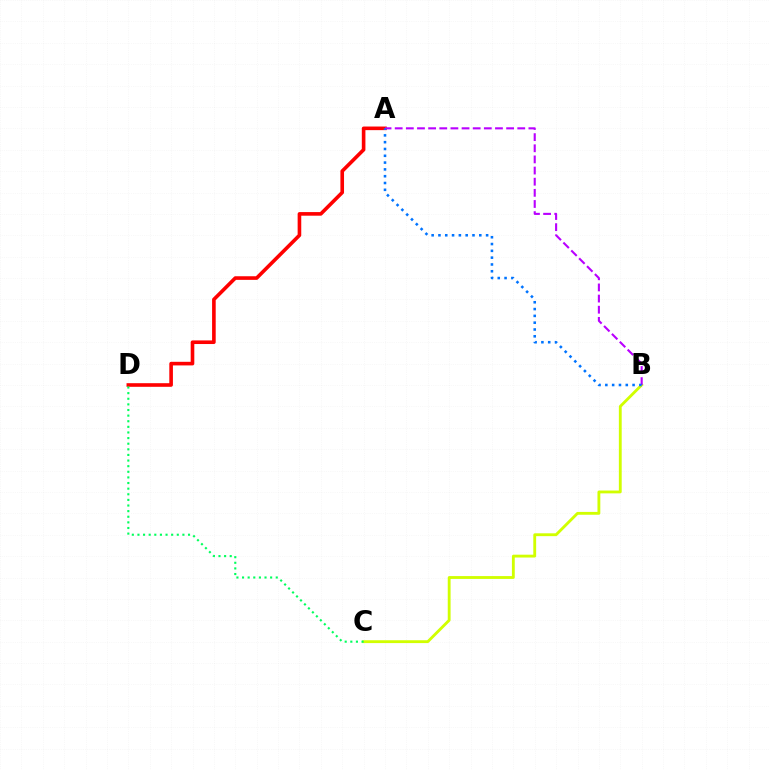{('B', 'C'): [{'color': '#d1ff00', 'line_style': 'solid', 'thickness': 2.05}], ('A', 'D'): [{'color': '#ff0000', 'line_style': 'solid', 'thickness': 2.6}], ('A', 'B'): [{'color': '#b900ff', 'line_style': 'dashed', 'thickness': 1.51}, {'color': '#0074ff', 'line_style': 'dotted', 'thickness': 1.85}], ('C', 'D'): [{'color': '#00ff5c', 'line_style': 'dotted', 'thickness': 1.53}]}